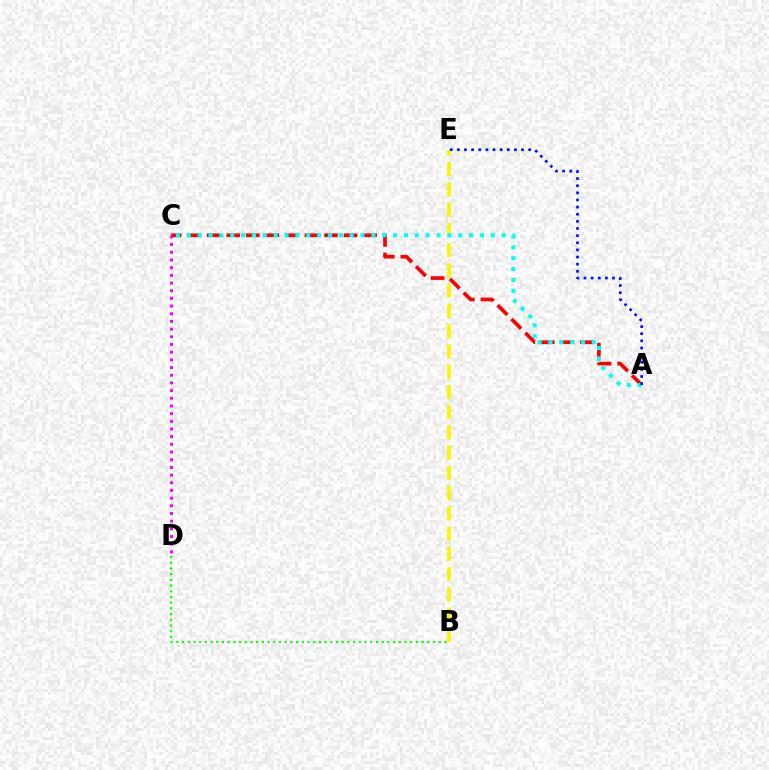{('A', 'C'): [{'color': '#ff0000', 'line_style': 'dashed', 'thickness': 2.66}, {'color': '#00fff6', 'line_style': 'dotted', 'thickness': 2.95}], ('C', 'D'): [{'color': '#ee00ff', 'line_style': 'dotted', 'thickness': 2.09}], ('B', 'D'): [{'color': '#08ff00', 'line_style': 'dotted', 'thickness': 1.55}], ('B', 'E'): [{'color': '#fcf500', 'line_style': 'dashed', 'thickness': 2.75}], ('A', 'E'): [{'color': '#0010ff', 'line_style': 'dotted', 'thickness': 1.94}]}